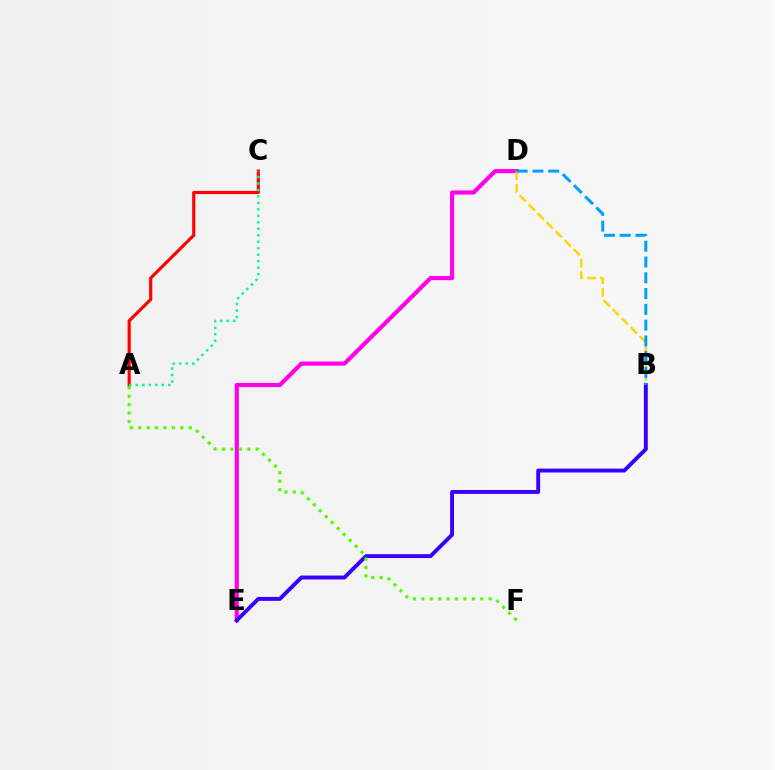{('D', 'E'): [{'color': '#ff00ed', 'line_style': 'solid', 'thickness': 2.98}], ('B', 'E'): [{'color': '#3700ff', 'line_style': 'solid', 'thickness': 2.82}], ('A', 'C'): [{'color': '#ff0000', 'line_style': 'solid', 'thickness': 2.28}, {'color': '#00ff86', 'line_style': 'dotted', 'thickness': 1.76}], ('A', 'F'): [{'color': '#4fff00', 'line_style': 'dotted', 'thickness': 2.29}], ('B', 'D'): [{'color': '#ffd500', 'line_style': 'dashed', 'thickness': 1.73}, {'color': '#009eff', 'line_style': 'dashed', 'thickness': 2.14}]}